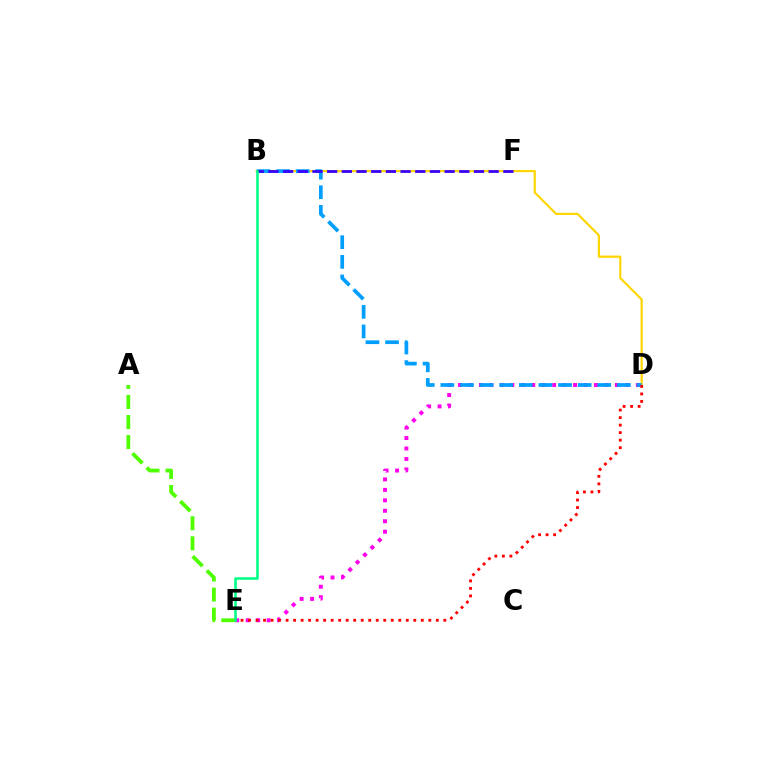{('D', 'E'): [{'color': '#ff00ed', 'line_style': 'dotted', 'thickness': 2.84}, {'color': '#ff0000', 'line_style': 'dotted', 'thickness': 2.04}], ('B', 'D'): [{'color': '#ffd500', 'line_style': 'solid', 'thickness': 1.58}, {'color': '#009eff', 'line_style': 'dashed', 'thickness': 2.66}], ('A', 'E'): [{'color': '#4fff00', 'line_style': 'dashed', 'thickness': 2.72}], ('B', 'F'): [{'color': '#3700ff', 'line_style': 'dashed', 'thickness': 1.99}], ('B', 'E'): [{'color': '#00ff86', 'line_style': 'solid', 'thickness': 1.86}]}